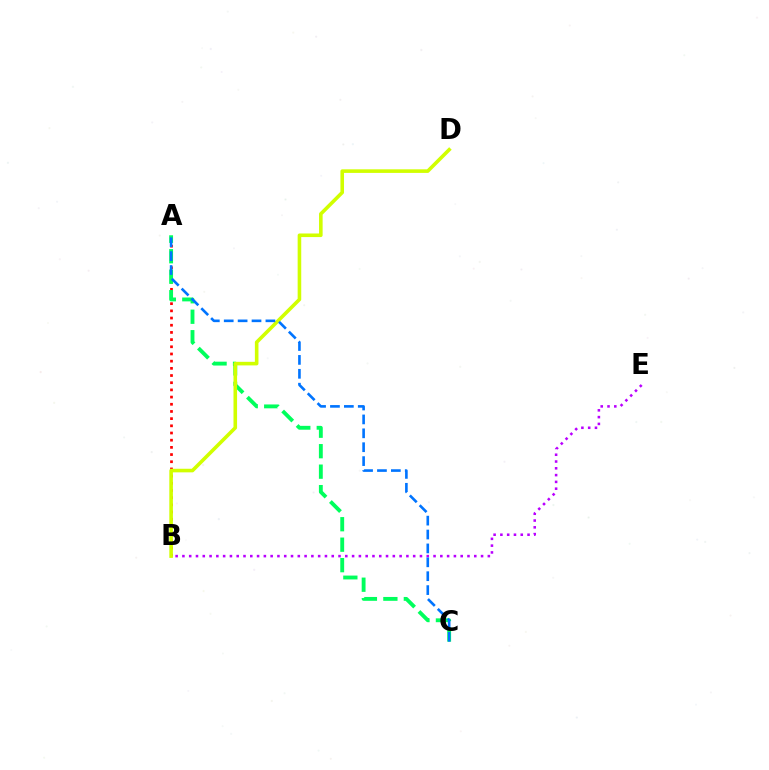{('B', 'E'): [{'color': '#b900ff', 'line_style': 'dotted', 'thickness': 1.84}], ('A', 'B'): [{'color': '#ff0000', 'line_style': 'dotted', 'thickness': 1.95}], ('A', 'C'): [{'color': '#00ff5c', 'line_style': 'dashed', 'thickness': 2.78}, {'color': '#0074ff', 'line_style': 'dashed', 'thickness': 1.89}], ('B', 'D'): [{'color': '#d1ff00', 'line_style': 'solid', 'thickness': 2.58}]}